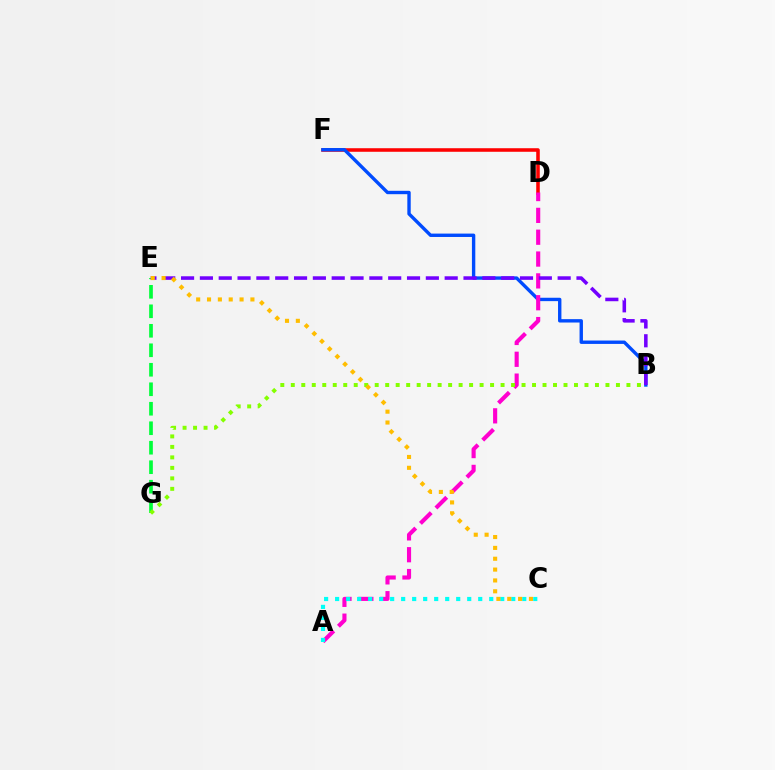{('D', 'F'): [{'color': '#ff0000', 'line_style': 'solid', 'thickness': 2.56}], ('E', 'G'): [{'color': '#00ff39', 'line_style': 'dashed', 'thickness': 2.65}], ('B', 'F'): [{'color': '#004bff', 'line_style': 'solid', 'thickness': 2.43}], ('A', 'D'): [{'color': '#ff00cf', 'line_style': 'dashed', 'thickness': 2.97}], ('B', 'G'): [{'color': '#84ff00', 'line_style': 'dotted', 'thickness': 2.85}], ('A', 'C'): [{'color': '#00fff6', 'line_style': 'dotted', 'thickness': 2.99}], ('B', 'E'): [{'color': '#7200ff', 'line_style': 'dashed', 'thickness': 2.56}], ('C', 'E'): [{'color': '#ffbd00', 'line_style': 'dotted', 'thickness': 2.95}]}